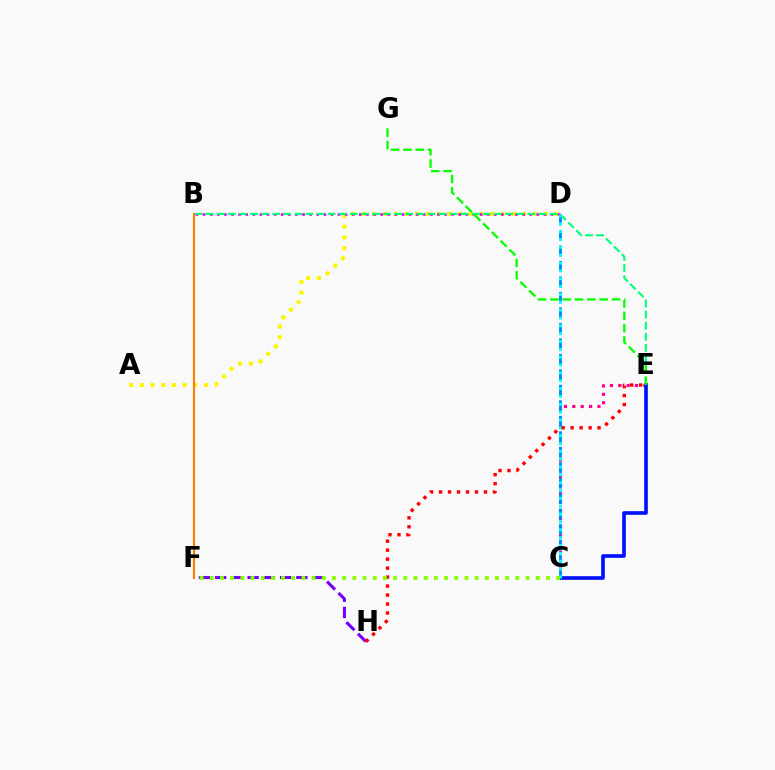{('C', 'E'): [{'color': '#ff0094', 'line_style': 'dotted', 'thickness': 2.27}, {'color': '#0010ff', 'line_style': 'solid', 'thickness': 2.62}], ('A', 'D'): [{'color': '#fcf500', 'line_style': 'dotted', 'thickness': 2.91}], ('B', 'D'): [{'color': '#ee00ff', 'line_style': 'dotted', 'thickness': 1.93}], ('C', 'D'): [{'color': '#008cff', 'line_style': 'dashed', 'thickness': 2.1}, {'color': '#00fff6', 'line_style': 'dotted', 'thickness': 2.13}], ('B', 'E'): [{'color': '#00ff74', 'line_style': 'dashed', 'thickness': 1.51}], ('B', 'F'): [{'color': '#ff7c00', 'line_style': 'solid', 'thickness': 1.5}], ('F', 'H'): [{'color': '#7200ff', 'line_style': 'dashed', 'thickness': 2.21}], ('E', 'G'): [{'color': '#08ff00', 'line_style': 'dashed', 'thickness': 1.67}], ('E', 'H'): [{'color': '#ff0000', 'line_style': 'dotted', 'thickness': 2.44}], ('C', 'F'): [{'color': '#84ff00', 'line_style': 'dotted', 'thickness': 2.77}]}